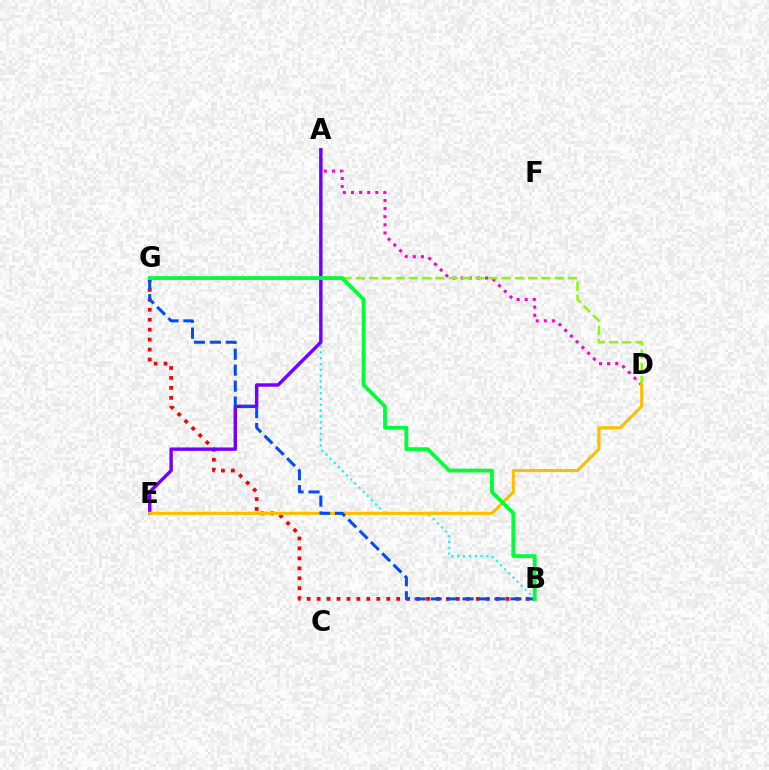{('A', 'D'): [{'color': '#ff00cf', 'line_style': 'dotted', 'thickness': 2.2}], ('D', 'G'): [{'color': '#84ff00', 'line_style': 'dashed', 'thickness': 1.8}], ('A', 'B'): [{'color': '#00fff6', 'line_style': 'dotted', 'thickness': 1.58}], ('B', 'G'): [{'color': '#ff0000', 'line_style': 'dotted', 'thickness': 2.7}, {'color': '#004bff', 'line_style': 'dashed', 'thickness': 2.17}, {'color': '#00ff39', 'line_style': 'solid', 'thickness': 2.76}], ('A', 'E'): [{'color': '#7200ff', 'line_style': 'solid', 'thickness': 2.46}], ('D', 'E'): [{'color': '#ffbd00', 'line_style': 'solid', 'thickness': 2.24}]}